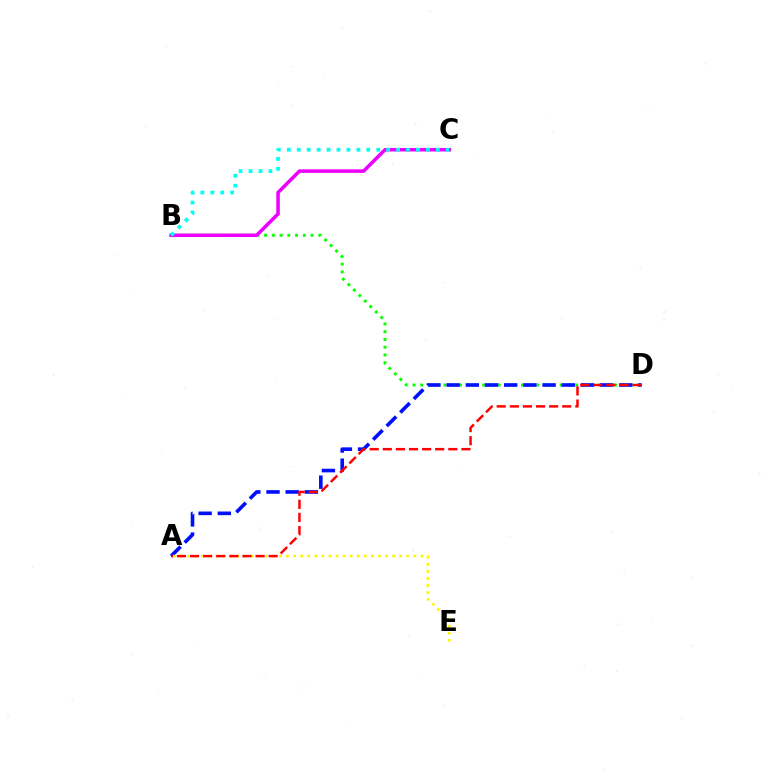{('B', 'D'): [{'color': '#08ff00', 'line_style': 'dotted', 'thickness': 2.11}], ('B', 'C'): [{'color': '#ee00ff', 'line_style': 'solid', 'thickness': 2.55}, {'color': '#00fff6', 'line_style': 'dotted', 'thickness': 2.7}], ('A', 'D'): [{'color': '#0010ff', 'line_style': 'dashed', 'thickness': 2.61}, {'color': '#ff0000', 'line_style': 'dashed', 'thickness': 1.78}], ('A', 'E'): [{'color': '#fcf500', 'line_style': 'dotted', 'thickness': 1.92}]}